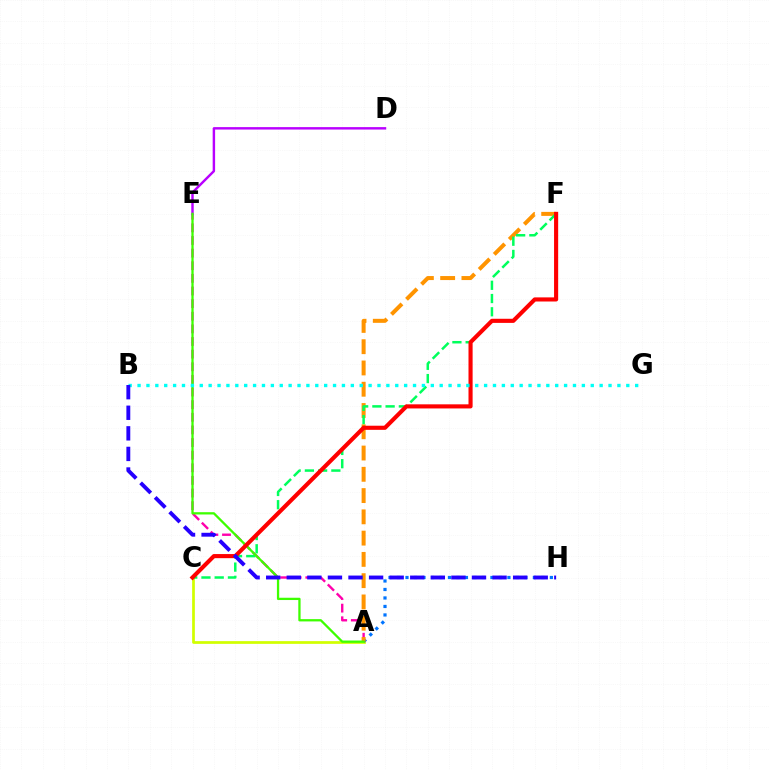{('A', 'C'): [{'color': '#d1ff00', 'line_style': 'solid', 'thickness': 1.96}], ('A', 'H'): [{'color': '#0074ff', 'line_style': 'dotted', 'thickness': 2.31}], ('A', 'E'): [{'color': '#ff00ac', 'line_style': 'dashed', 'thickness': 1.72}, {'color': '#3dff00', 'line_style': 'solid', 'thickness': 1.65}], ('A', 'F'): [{'color': '#ff9400', 'line_style': 'dashed', 'thickness': 2.89}], ('D', 'E'): [{'color': '#b900ff', 'line_style': 'solid', 'thickness': 1.75}], ('C', 'F'): [{'color': '#00ff5c', 'line_style': 'dashed', 'thickness': 1.8}, {'color': '#ff0000', 'line_style': 'solid', 'thickness': 2.96}], ('B', 'G'): [{'color': '#00fff6', 'line_style': 'dotted', 'thickness': 2.41}], ('B', 'H'): [{'color': '#2500ff', 'line_style': 'dashed', 'thickness': 2.8}]}